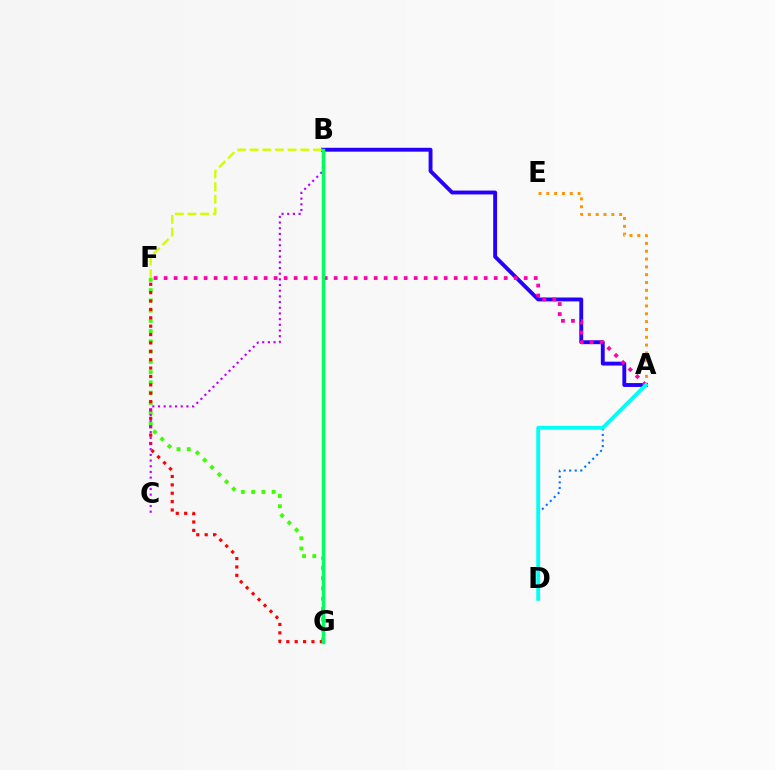{('F', 'G'): [{'color': '#3dff00', 'line_style': 'dotted', 'thickness': 2.79}, {'color': '#ff0000', 'line_style': 'dotted', 'thickness': 2.28}], ('A', 'E'): [{'color': '#ff9400', 'line_style': 'dotted', 'thickness': 2.12}], ('A', 'B'): [{'color': '#2500ff', 'line_style': 'solid', 'thickness': 2.79}], ('A', 'F'): [{'color': '#ff00ac', 'line_style': 'dotted', 'thickness': 2.72}], ('A', 'D'): [{'color': '#0074ff', 'line_style': 'dotted', 'thickness': 1.51}, {'color': '#00fff6', 'line_style': 'solid', 'thickness': 2.75}], ('B', 'C'): [{'color': '#b900ff', 'line_style': 'dotted', 'thickness': 1.54}], ('B', 'G'): [{'color': '#00ff5c', 'line_style': 'solid', 'thickness': 2.51}], ('B', 'F'): [{'color': '#d1ff00', 'line_style': 'dashed', 'thickness': 1.72}]}